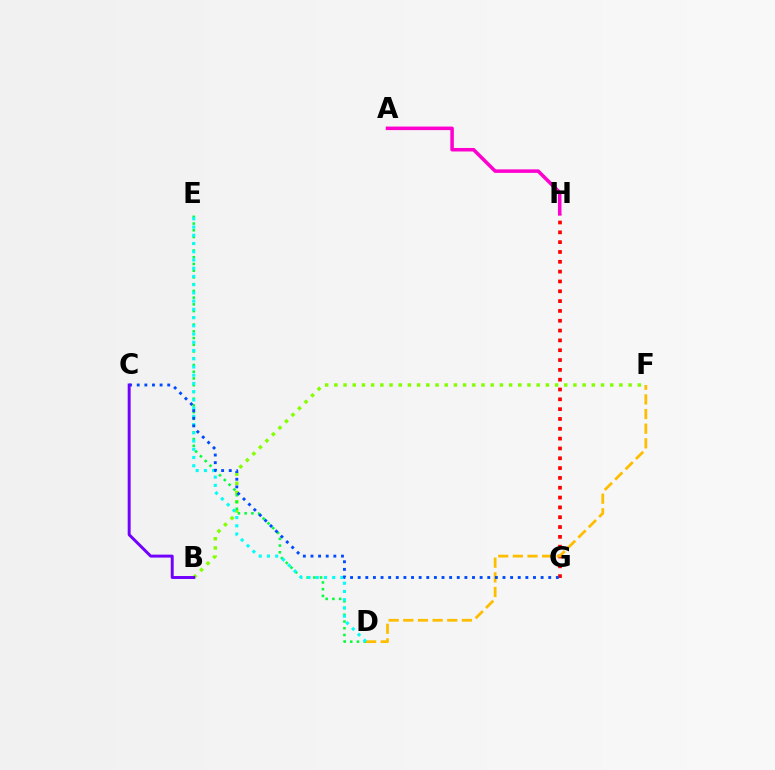{('B', 'F'): [{'color': '#84ff00', 'line_style': 'dotted', 'thickness': 2.5}], ('D', 'E'): [{'color': '#00ff39', 'line_style': 'dotted', 'thickness': 1.83}, {'color': '#00fff6', 'line_style': 'dotted', 'thickness': 2.24}], ('G', 'H'): [{'color': '#ff0000', 'line_style': 'dotted', 'thickness': 2.67}], ('A', 'H'): [{'color': '#ff00cf', 'line_style': 'solid', 'thickness': 2.54}], ('D', 'F'): [{'color': '#ffbd00', 'line_style': 'dashed', 'thickness': 1.99}], ('C', 'G'): [{'color': '#004bff', 'line_style': 'dotted', 'thickness': 2.07}], ('B', 'C'): [{'color': '#7200ff', 'line_style': 'solid', 'thickness': 2.13}]}